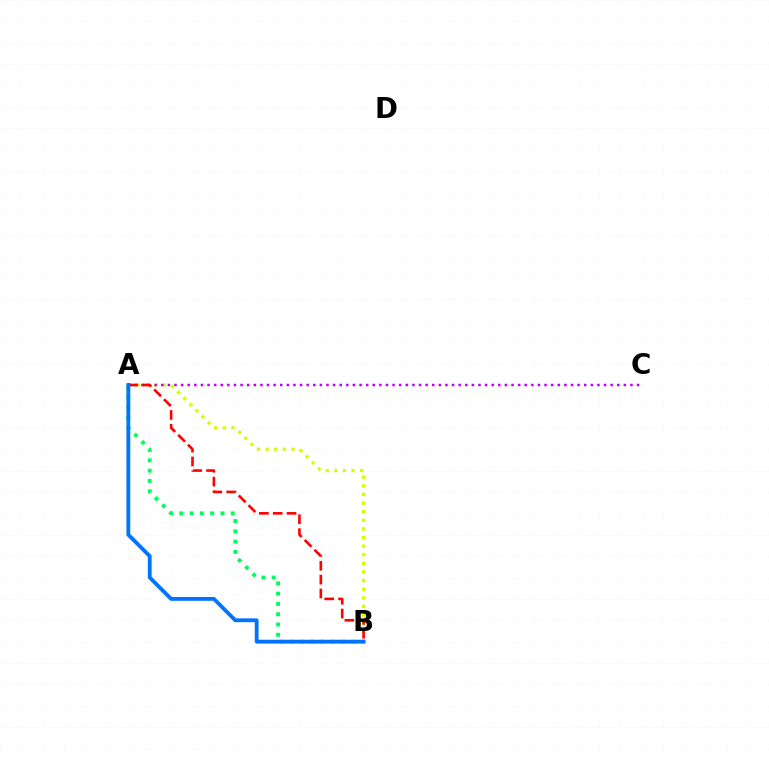{('A', 'B'): [{'color': '#d1ff00', 'line_style': 'dotted', 'thickness': 2.34}, {'color': '#00ff5c', 'line_style': 'dotted', 'thickness': 2.79}, {'color': '#ff0000', 'line_style': 'dashed', 'thickness': 1.88}, {'color': '#0074ff', 'line_style': 'solid', 'thickness': 2.76}], ('A', 'C'): [{'color': '#b900ff', 'line_style': 'dotted', 'thickness': 1.8}]}